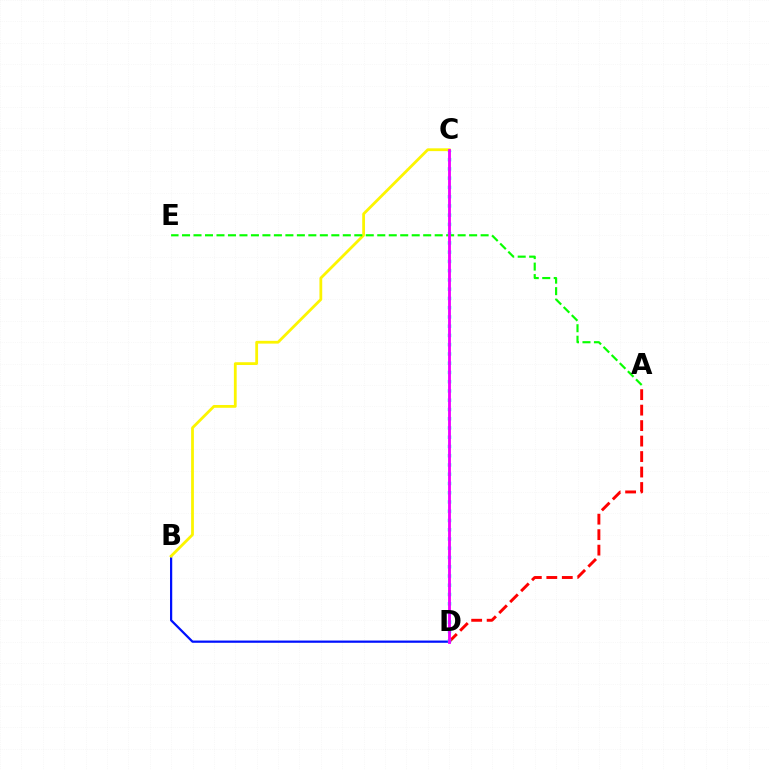{('B', 'D'): [{'color': '#0010ff', 'line_style': 'solid', 'thickness': 1.61}], ('A', 'D'): [{'color': '#ff0000', 'line_style': 'dashed', 'thickness': 2.1}], ('C', 'D'): [{'color': '#00fff6', 'line_style': 'dotted', 'thickness': 2.51}, {'color': '#ee00ff', 'line_style': 'solid', 'thickness': 2.05}], ('B', 'C'): [{'color': '#fcf500', 'line_style': 'solid', 'thickness': 2.0}], ('A', 'E'): [{'color': '#08ff00', 'line_style': 'dashed', 'thickness': 1.56}]}